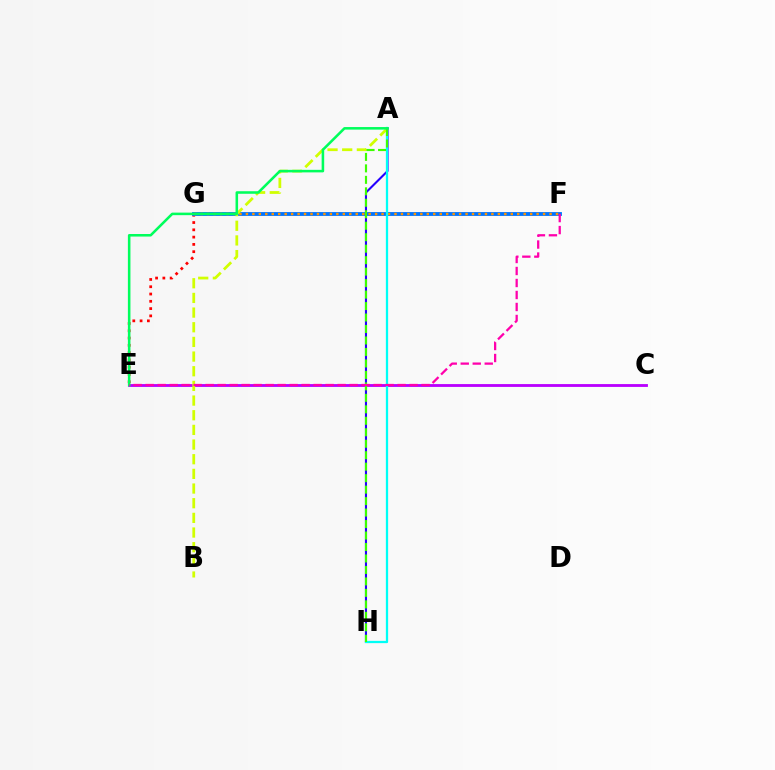{('C', 'E'): [{'color': '#b900ff', 'line_style': 'solid', 'thickness': 2.04}], ('A', 'H'): [{'color': '#2500ff', 'line_style': 'solid', 'thickness': 1.5}, {'color': '#00fff6', 'line_style': 'solid', 'thickness': 1.63}, {'color': '#3dff00', 'line_style': 'dashed', 'thickness': 1.56}], ('E', 'G'): [{'color': '#ff0000', 'line_style': 'dotted', 'thickness': 1.98}], ('F', 'G'): [{'color': '#0074ff', 'line_style': 'solid', 'thickness': 2.76}, {'color': '#ff9400', 'line_style': 'dotted', 'thickness': 1.76}], ('A', 'B'): [{'color': '#d1ff00', 'line_style': 'dashed', 'thickness': 1.99}], ('A', 'E'): [{'color': '#00ff5c', 'line_style': 'solid', 'thickness': 1.84}], ('E', 'F'): [{'color': '#ff00ac', 'line_style': 'dashed', 'thickness': 1.63}]}